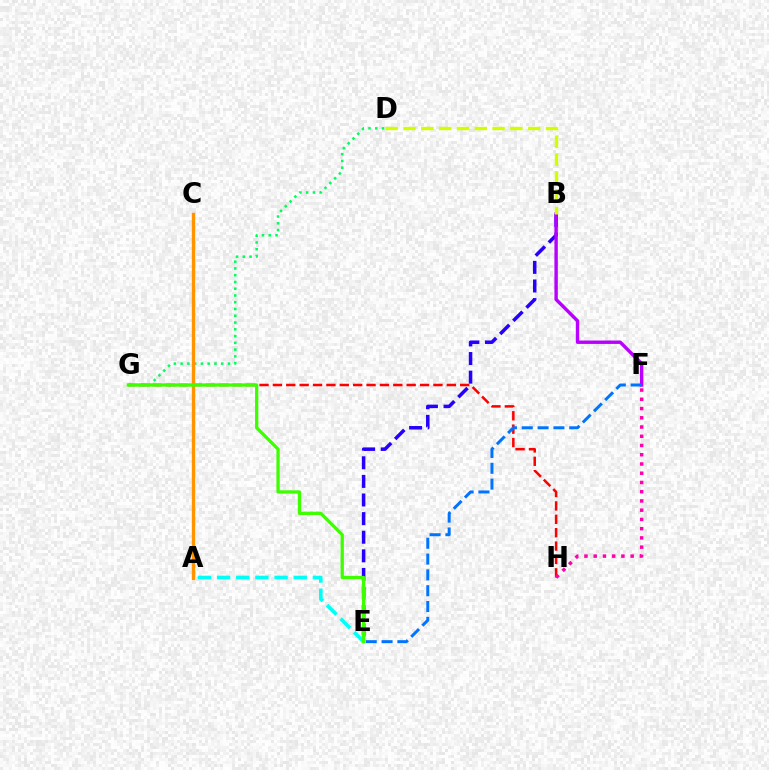{('D', 'G'): [{'color': '#00ff5c', 'line_style': 'dotted', 'thickness': 1.84}], ('B', 'E'): [{'color': '#2500ff', 'line_style': 'dashed', 'thickness': 2.53}], ('G', 'H'): [{'color': '#ff0000', 'line_style': 'dashed', 'thickness': 1.82}], ('A', 'E'): [{'color': '#00fff6', 'line_style': 'dashed', 'thickness': 2.6}], ('A', 'C'): [{'color': '#ff9400', 'line_style': 'solid', 'thickness': 2.41}], ('B', 'F'): [{'color': '#b900ff', 'line_style': 'solid', 'thickness': 2.45}], ('F', 'H'): [{'color': '#ff00ac', 'line_style': 'dotted', 'thickness': 2.51}], ('E', 'G'): [{'color': '#3dff00', 'line_style': 'solid', 'thickness': 2.36}], ('E', 'F'): [{'color': '#0074ff', 'line_style': 'dashed', 'thickness': 2.15}], ('B', 'D'): [{'color': '#d1ff00', 'line_style': 'dashed', 'thickness': 2.42}]}